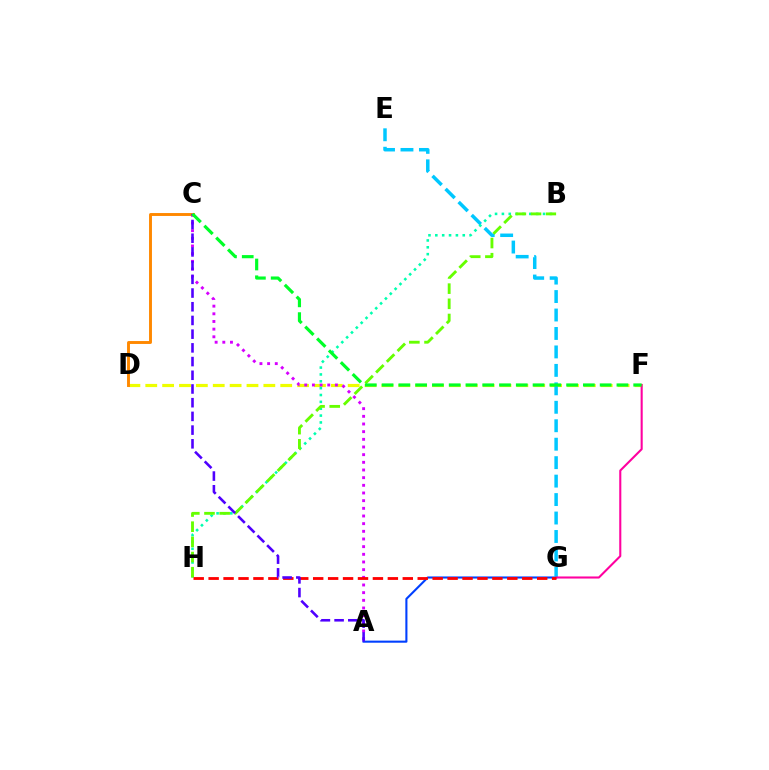{('A', 'G'): [{'color': '#003fff', 'line_style': 'solid', 'thickness': 1.51}], ('D', 'F'): [{'color': '#eeff00', 'line_style': 'dashed', 'thickness': 2.29}], ('E', 'G'): [{'color': '#00c7ff', 'line_style': 'dashed', 'thickness': 2.51}], ('B', 'H'): [{'color': '#00ffaf', 'line_style': 'dotted', 'thickness': 1.86}, {'color': '#66ff00', 'line_style': 'dashed', 'thickness': 2.06}], ('A', 'C'): [{'color': '#d600ff', 'line_style': 'dotted', 'thickness': 2.08}, {'color': '#4f00ff', 'line_style': 'dashed', 'thickness': 1.86}], ('F', 'G'): [{'color': '#ff00a0', 'line_style': 'solid', 'thickness': 1.5}], ('C', 'D'): [{'color': '#ff8800', 'line_style': 'solid', 'thickness': 2.1}], ('G', 'H'): [{'color': '#ff0000', 'line_style': 'dashed', 'thickness': 2.03}], ('C', 'F'): [{'color': '#00ff27', 'line_style': 'dashed', 'thickness': 2.28}]}